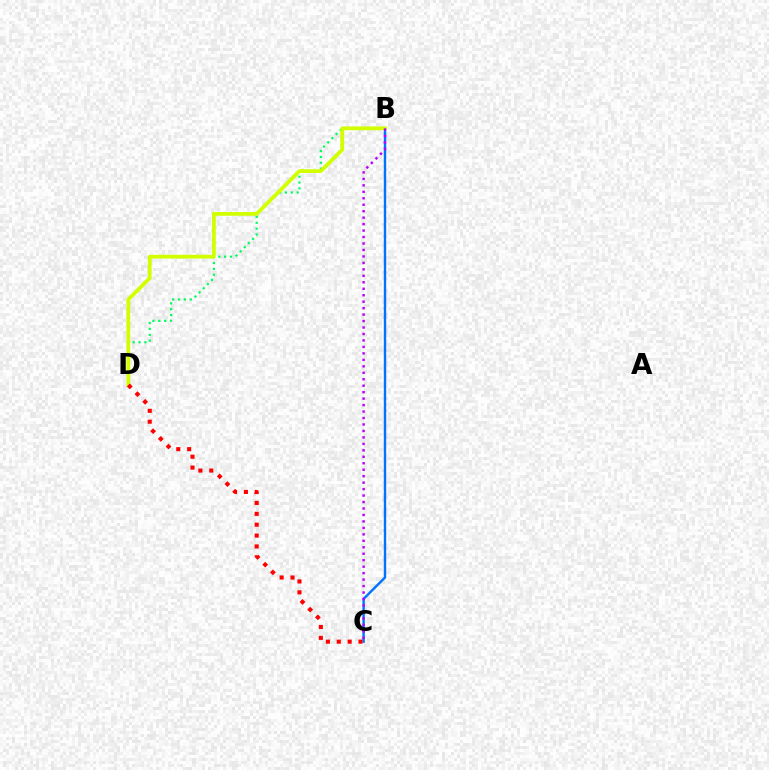{('B', 'D'): [{'color': '#00ff5c', 'line_style': 'dotted', 'thickness': 1.6}, {'color': '#d1ff00', 'line_style': 'solid', 'thickness': 2.72}], ('B', 'C'): [{'color': '#0074ff', 'line_style': 'solid', 'thickness': 1.73}, {'color': '#b900ff', 'line_style': 'dotted', 'thickness': 1.76}], ('C', 'D'): [{'color': '#ff0000', 'line_style': 'dotted', 'thickness': 2.95}]}